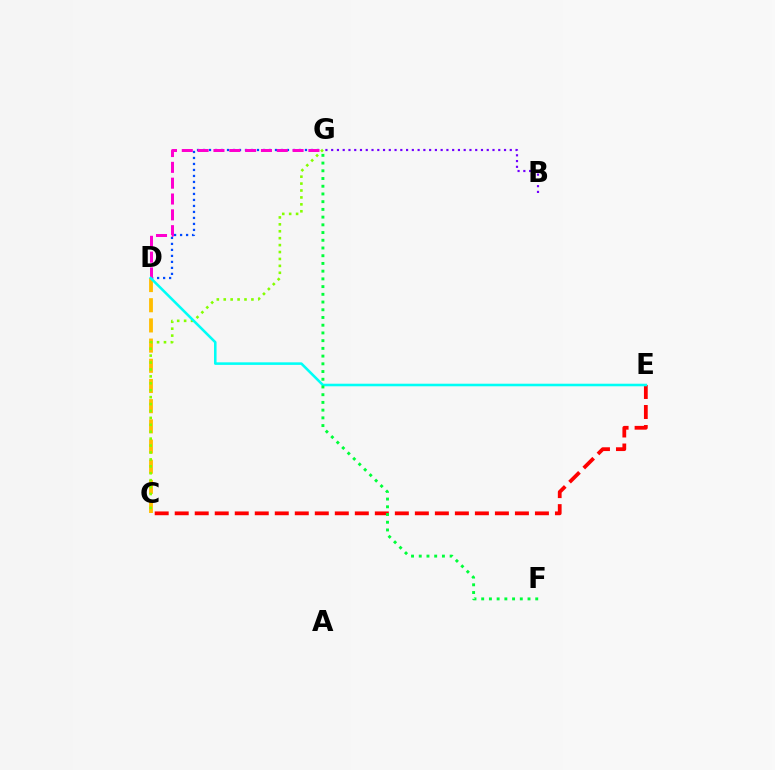{('C', 'E'): [{'color': '#ff0000', 'line_style': 'dashed', 'thickness': 2.72}], ('C', 'D'): [{'color': '#ffbd00', 'line_style': 'dashed', 'thickness': 2.74}], ('D', 'G'): [{'color': '#004bff', 'line_style': 'dotted', 'thickness': 1.63}, {'color': '#ff00cf', 'line_style': 'dashed', 'thickness': 2.15}], ('B', 'G'): [{'color': '#7200ff', 'line_style': 'dotted', 'thickness': 1.57}], ('C', 'G'): [{'color': '#84ff00', 'line_style': 'dotted', 'thickness': 1.88}], ('D', 'E'): [{'color': '#00fff6', 'line_style': 'solid', 'thickness': 1.85}], ('F', 'G'): [{'color': '#00ff39', 'line_style': 'dotted', 'thickness': 2.1}]}